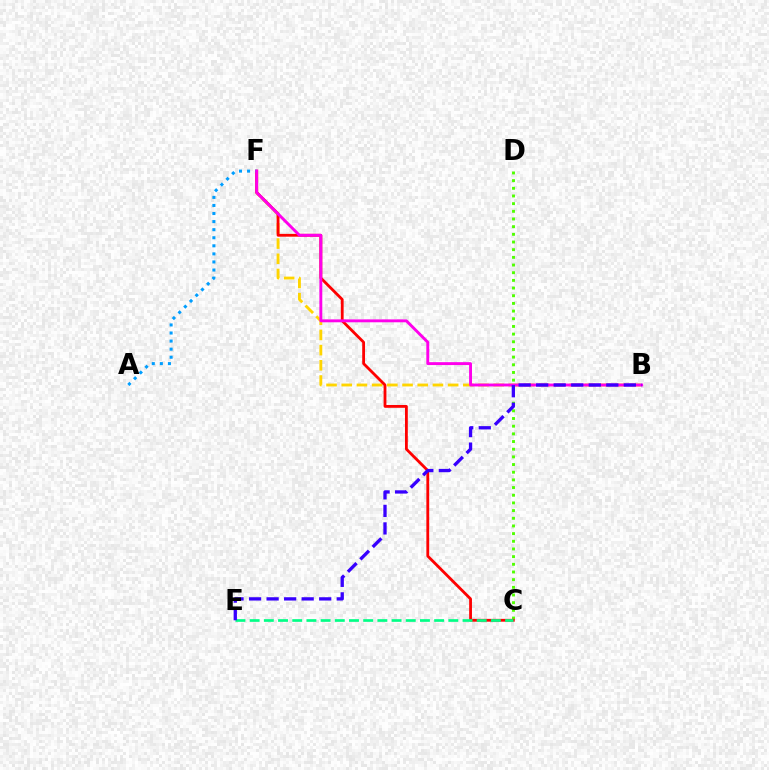{('C', 'D'): [{'color': '#4fff00', 'line_style': 'dotted', 'thickness': 2.08}], ('B', 'F'): [{'color': '#ffd500', 'line_style': 'dashed', 'thickness': 2.06}, {'color': '#ff00ed', 'line_style': 'solid', 'thickness': 2.09}], ('C', 'F'): [{'color': '#ff0000', 'line_style': 'solid', 'thickness': 2.02}], ('A', 'F'): [{'color': '#009eff', 'line_style': 'dotted', 'thickness': 2.19}], ('C', 'E'): [{'color': '#00ff86', 'line_style': 'dashed', 'thickness': 1.93}], ('B', 'E'): [{'color': '#3700ff', 'line_style': 'dashed', 'thickness': 2.38}]}